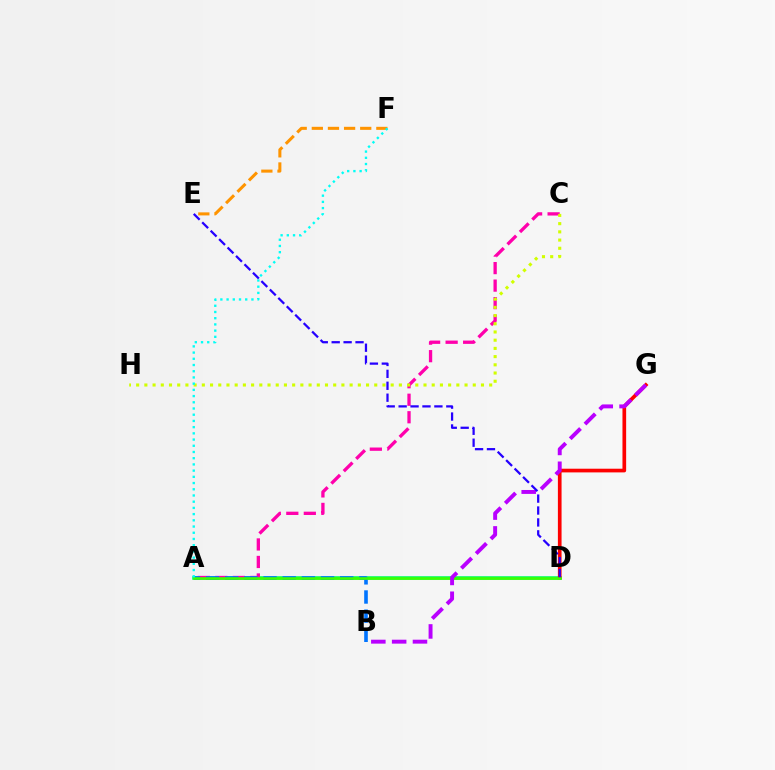{('A', 'D'): [{'color': '#00ff5c', 'line_style': 'solid', 'thickness': 2.57}, {'color': '#3dff00', 'line_style': 'solid', 'thickness': 1.88}], ('E', 'F'): [{'color': '#ff9400', 'line_style': 'dashed', 'thickness': 2.19}], ('A', 'C'): [{'color': '#ff00ac', 'line_style': 'dashed', 'thickness': 2.38}], ('A', 'B'): [{'color': '#0074ff', 'line_style': 'dashed', 'thickness': 2.6}], ('D', 'G'): [{'color': '#ff0000', 'line_style': 'solid', 'thickness': 2.65}], ('B', 'G'): [{'color': '#b900ff', 'line_style': 'dashed', 'thickness': 2.83}], ('C', 'H'): [{'color': '#d1ff00', 'line_style': 'dotted', 'thickness': 2.23}], ('D', 'E'): [{'color': '#2500ff', 'line_style': 'dashed', 'thickness': 1.62}], ('A', 'F'): [{'color': '#00fff6', 'line_style': 'dotted', 'thickness': 1.69}]}